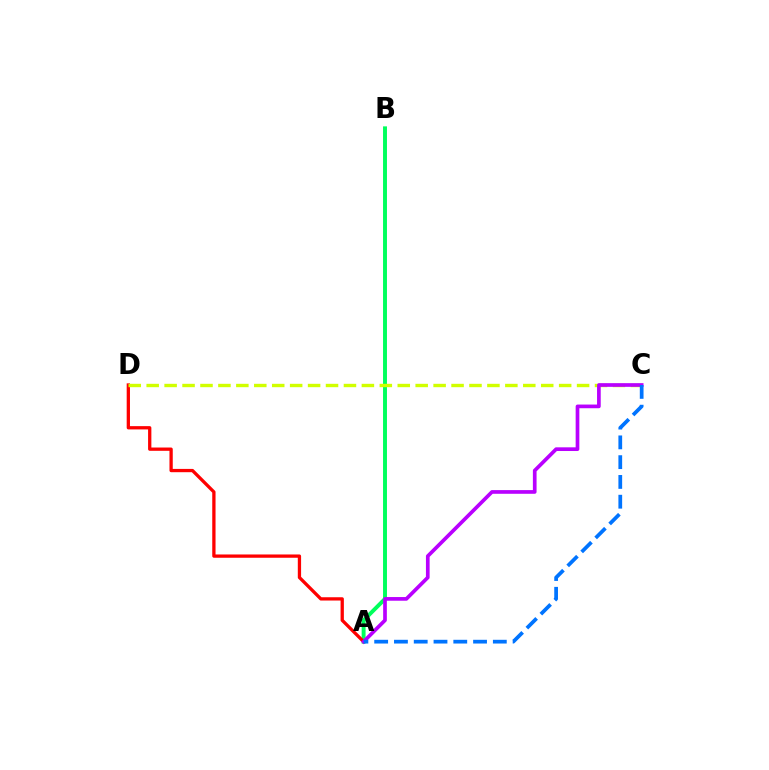{('A', 'B'): [{'color': '#00ff5c', 'line_style': 'solid', 'thickness': 2.83}], ('A', 'D'): [{'color': '#ff0000', 'line_style': 'solid', 'thickness': 2.37}], ('C', 'D'): [{'color': '#d1ff00', 'line_style': 'dashed', 'thickness': 2.44}], ('A', 'C'): [{'color': '#b900ff', 'line_style': 'solid', 'thickness': 2.65}, {'color': '#0074ff', 'line_style': 'dashed', 'thickness': 2.69}]}